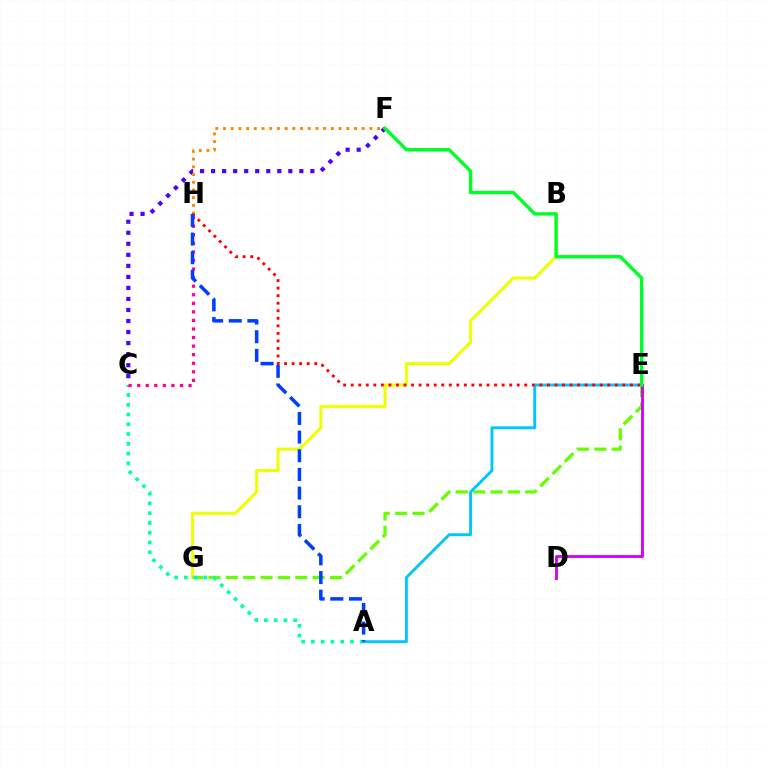{('B', 'G'): [{'color': '#eeff00', 'line_style': 'solid', 'thickness': 2.2}], ('E', 'G'): [{'color': '#66ff00', 'line_style': 'dashed', 'thickness': 2.36}], ('A', 'C'): [{'color': '#00ffaf', 'line_style': 'dotted', 'thickness': 2.66}], ('C', 'F'): [{'color': '#4f00ff', 'line_style': 'dotted', 'thickness': 3.0}], ('D', 'E'): [{'color': '#d600ff', 'line_style': 'solid', 'thickness': 2.08}], ('C', 'H'): [{'color': '#ff00a0', 'line_style': 'dotted', 'thickness': 2.33}], ('F', 'H'): [{'color': '#ff8800', 'line_style': 'dotted', 'thickness': 2.09}], ('A', 'E'): [{'color': '#00c7ff', 'line_style': 'solid', 'thickness': 2.09}], ('E', 'H'): [{'color': '#ff0000', 'line_style': 'dotted', 'thickness': 2.05}], ('E', 'F'): [{'color': '#00ff27', 'line_style': 'solid', 'thickness': 2.45}], ('A', 'H'): [{'color': '#003fff', 'line_style': 'dashed', 'thickness': 2.54}]}